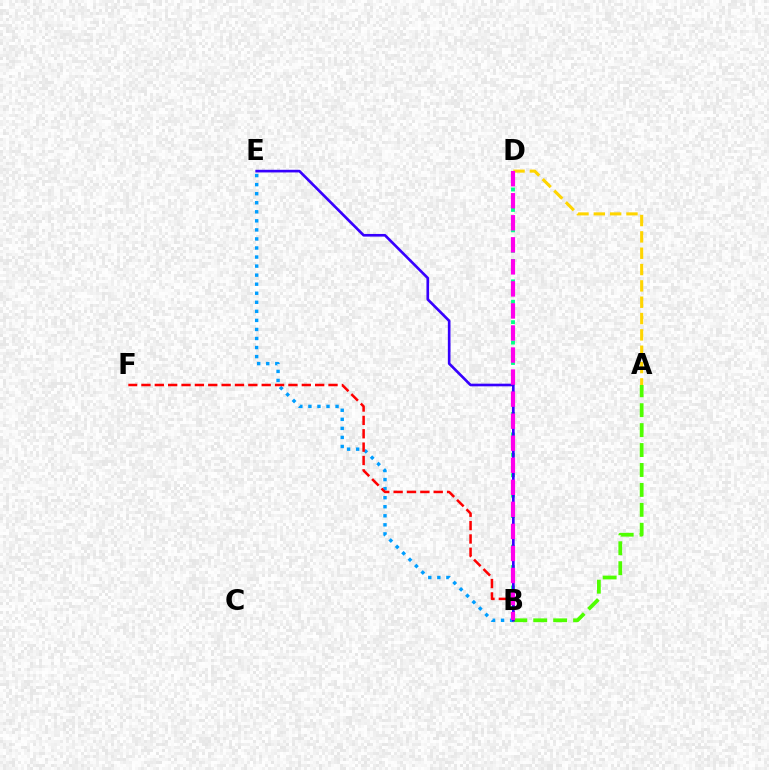{('B', 'D'): [{'color': '#00ff86', 'line_style': 'dotted', 'thickness': 2.77}, {'color': '#ff00ed', 'line_style': 'dashed', 'thickness': 2.99}], ('A', 'D'): [{'color': '#ffd500', 'line_style': 'dashed', 'thickness': 2.22}], ('B', 'E'): [{'color': '#009eff', 'line_style': 'dotted', 'thickness': 2.46}, {'color': '#3700ff', 'line_style': 'solid', 'thickness': 1.91}], ('A', 'B'): [{'color': '#4fff00', 'line_style': 'dashed', 'thickness': 2.71}], ('B', 'F'): [{'color': '#ff0000', 'line_style': 'dashed', 'thickness': 1.82}]}